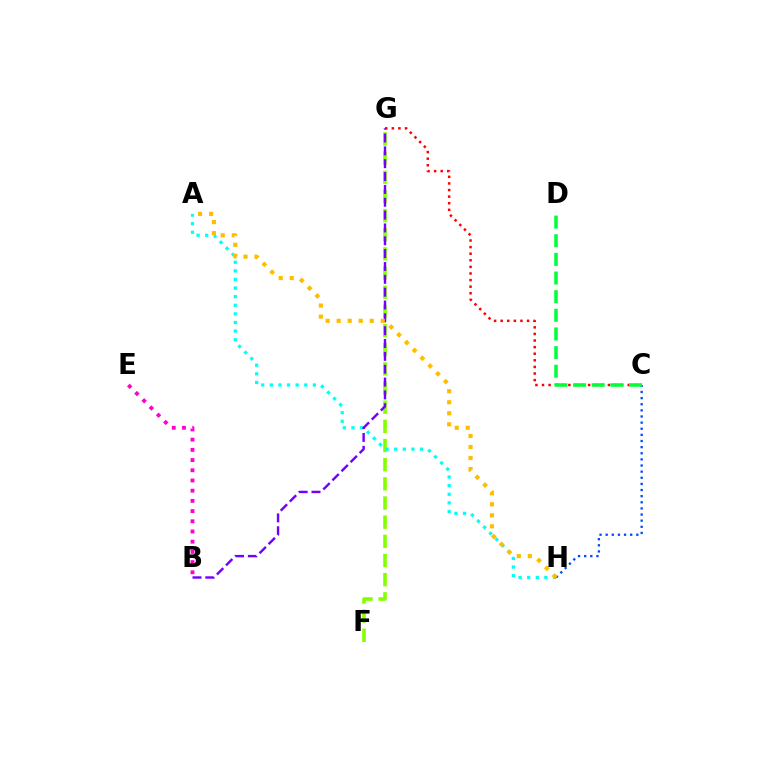{('F', 'G'): [{'color': '#84ff00', 'line_style': 'dashed', 'thickness': 2.6}], ('A', 'H'): [{'color': '#00fff6', 'line_style': 'dotted', 'thickness': 2.34}, {'color': '#ffbd00', 'line_style': 'dotted', 'thickness': 3.0}], ('C', 'H'): [{'color': '#004bff', 'line_style': 'dotted', 'thickness': 1.67}], ('C', 'G'): [{'color': '#ff0000', 'line_style': 'dotted', 'thickness': 1.79}], ('C', 'D'): [{'color': '#00ff39', 'line_style': 'dashed', 'thickness': 2.53}], ('B', 'G'): [{'color': '#7200ff', 'line_style': 'dashed', 'thickness': 1.74}], ('B', 'E'): [{'color': '#ff00cf', 'line_style': 'dotted', 'thickness': 2.77}]}